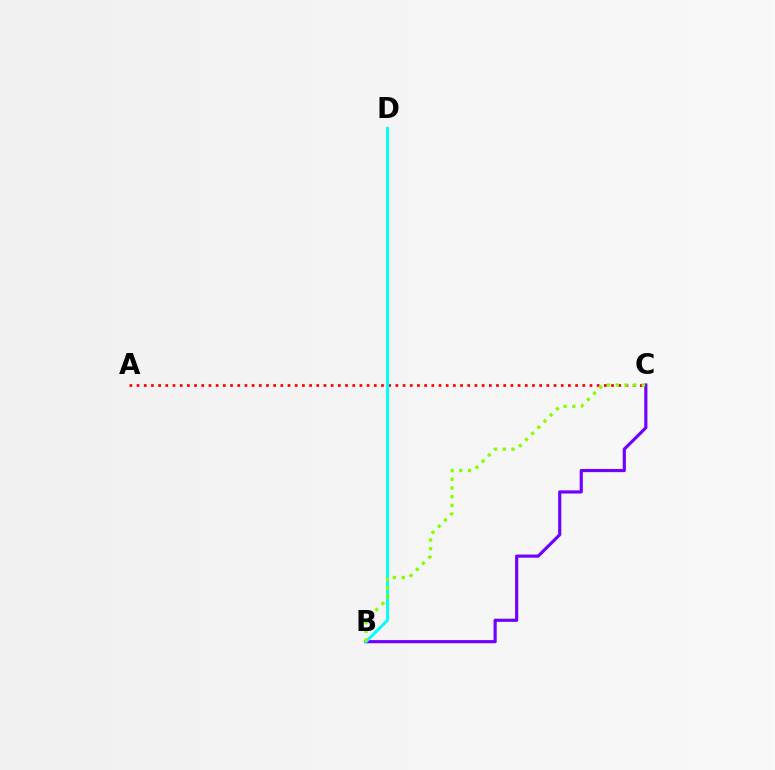{('A', 'C'): [{'color': '#ff0000', 'line_style': 'dotted', 'thickness': 1.95}], ('B', 'C'): [{'color': '#7200ff', 'line_style': 'solid', 'thickness': 2.27}, {'color': '#84ff00', 'line_style': 'dotted', 'thickness': 2.37}], ('B', 'D'): [{'color': '#00fff6', 'line_style': 'solid', 'thickness': 2.12}]}